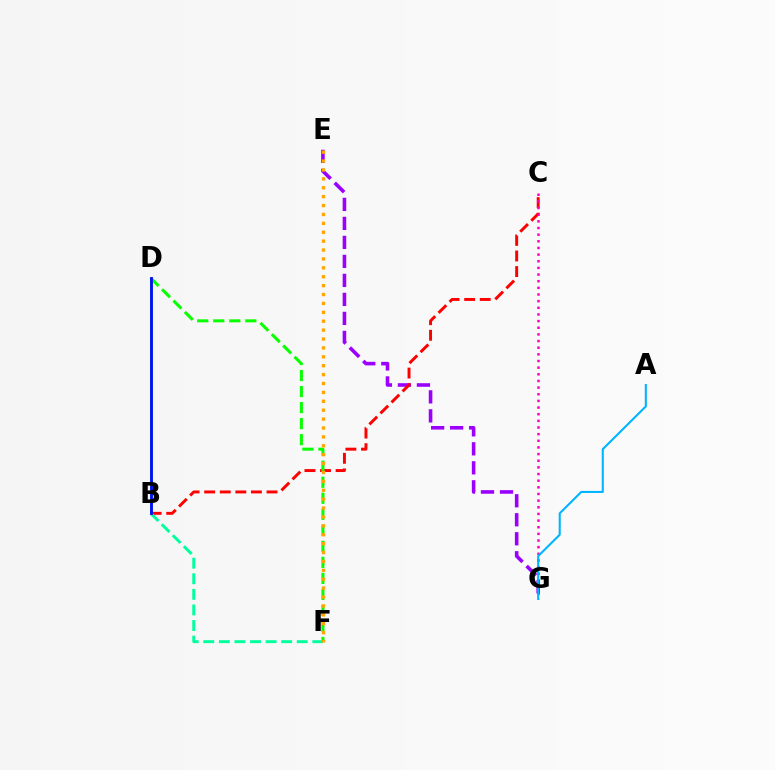{('E', 'G'): [{'color': '#9b00ff', 'line_style': 'dashed', 'thickness': 2.58}], ('B', 'C'): [{'color': '#ff0000', 'line_style': 'dashed', 'thickness': 2.12}], ('C', 'G'): [{'color': '#ff00bd', 'line_style': 'dotted', 'thickness': 1.81}], ('B', 'F'): [{'color': '#00ff9d', 'line_style': 'dashed', 'thickness': 2.12}], ('D', 'F'): [{'color': '#08ff00', 'line_style': 'dashed', 'thickness': 2.18}], ('A', 'G'): [{'color': '#00b5ff', 'line_style': 'solid', 'thickness': 1.5}], ('E', 'F'): [{'color': '#ffa500', 'line_style': 'dotted', 'thickness': 2.42}], ('B', 'D'): [{'color': '#b3ff00', 'line_style': 'solid', 'thickness': 2.17}, {'color': '#0010ff', 'line_style': 'solid', 'thickness': 2.05}]}